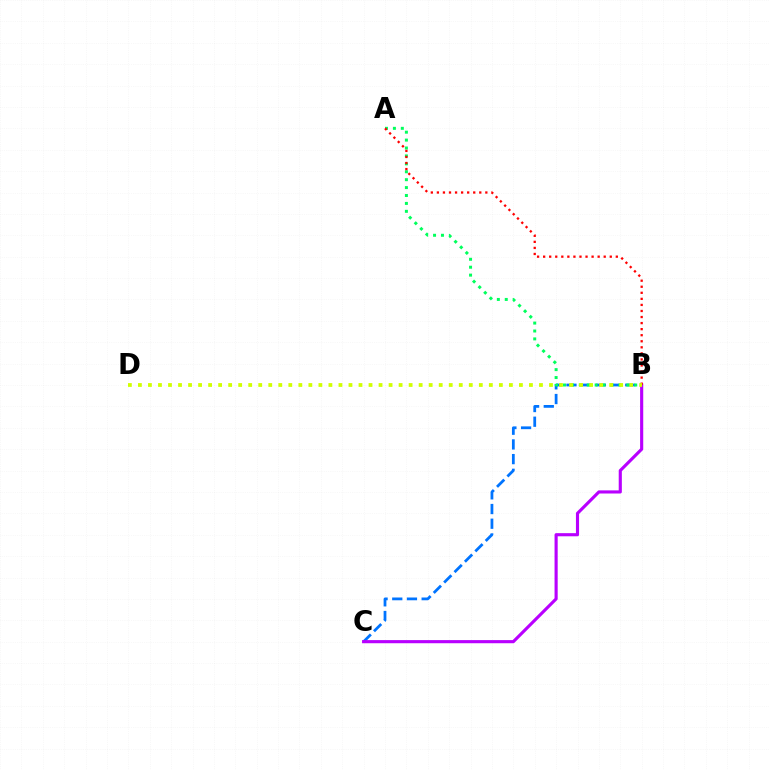{('B', 'C'): [{'color': '#0074ff', 'line_style': 'dashed', 'thickness': 2.0}, {'color': '#b900ff', 'line_style': 'solid', 'thickness': 2.25}], ('A', 'B'): [{'color': '#00ff5c', 'line_style': 'dotted', 'thickness': 2.15}, {'color': '#ff0000', 'line_style': 'dotted', 'thickness': 1.65}], ('B', 'D'): [{'color': '#d1ff00', 'line_style': 'dotted', 'thickness': 2.72}]}